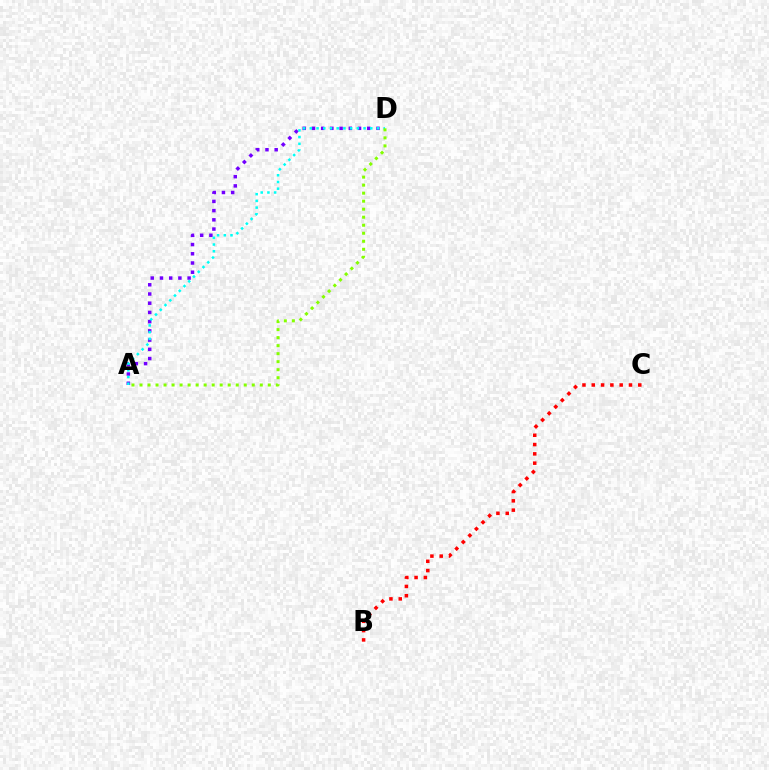{('A', 'D'): [{'color': '#7200ff', 'line_style': 'dotted', 'thickness': 2.51}, {'color': '#00fff6', 'line_style': 'dotted', 'thickness': 1.83}, {'color': '#84ff00', 'line_style': 'dotted', 'thickness': 2.18}], ('B', 'C'): [{'color': '#ff0000', 'line_style': 'dotted', 'thickness': 2.53}]}